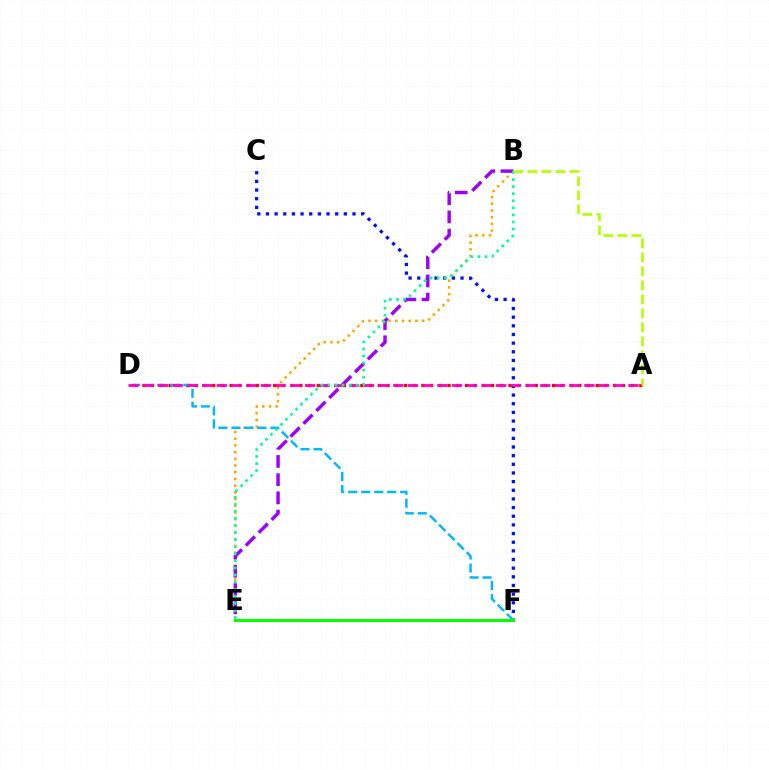{('C', 'F'): [{'color': '#0010ff', 'line_style': 'dotted', 'thickness': 2.35}], ('B', 'E'): [{'color': '#ffa500', 'line_style': 'dotted', 'thickness': 1.82}, {'color': '#9b00ff', 'line_style': 'dashed', 'thickness': 2.47}, {'color': '#00ff9d', 'line_style': 'dotted', 'thickness': 1.92}], ('A', 'D'): [{'color': '#ff0000', 'line_style': 'dotted', 'thickness': 2.37}, {'color': '#ff00bd', 'line_style': 'dashed', 'thickness': 2.0}], ('D', 'F'): [{'color': '#00b5ff', 'line_style': 'dashed', 'thickness': 1.76}], ('E', 'F'): [{'color': '#08ff00', 'line_style': 'solid', 'thickness': 2.21}], ('A', 'B'): [{'color': '#b3ff00', 'line_style': 'dashed', 'thickness': 1.9}]}